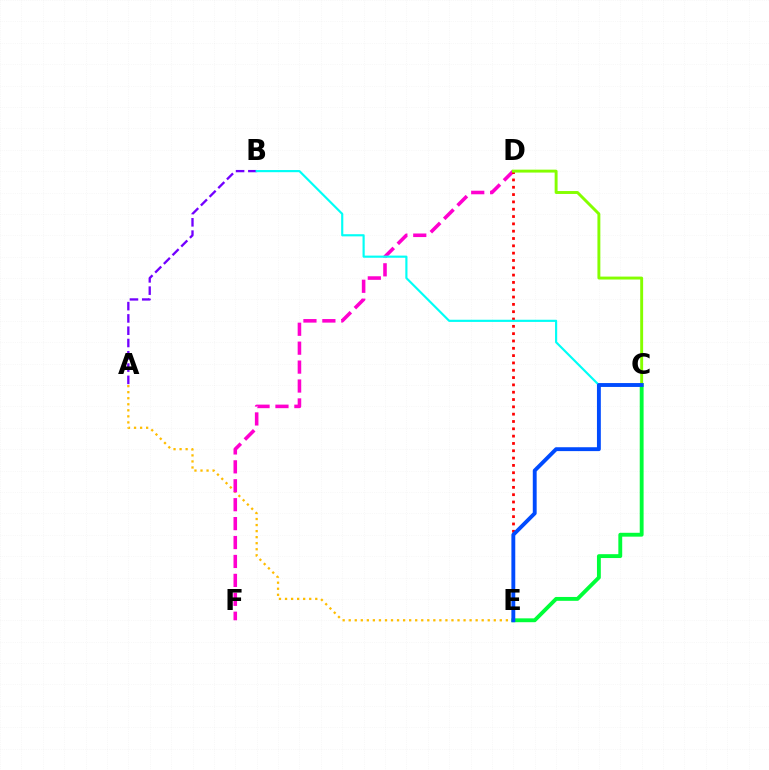{('A', 'E'): [{'color': '#ffbd00', 'line_style': 'dotted', 'thickness': 1.64}], ('D', 'F'): [{'color': '#ff00cf', 'line_style': 'dashed', 'thickness': 2.57}], ('A', 'B'): [{'color': '#7200ff', 'line_style': 'dashed', 'thickness': 1.67}], ('D', 'E'): [{'color': '#ff0000', 'line_style': 'dotted', 'thickness': 1.99}], ('B', 'C'): [{'color': '#00fff6', 'line_style': 'solid', 'thickness': 1.55}], ('C', 'E'): [{'color': '#00ff39', 'line_style': 'solid', 'thickness': 2.78}, {'color': '#004bff', 'line_style': 'solid', 'thickness': 2.79}], ('C', 'D'): [{'color': '#84ff00', 'line_style': 'solid', 'thickness': 2.1}]}